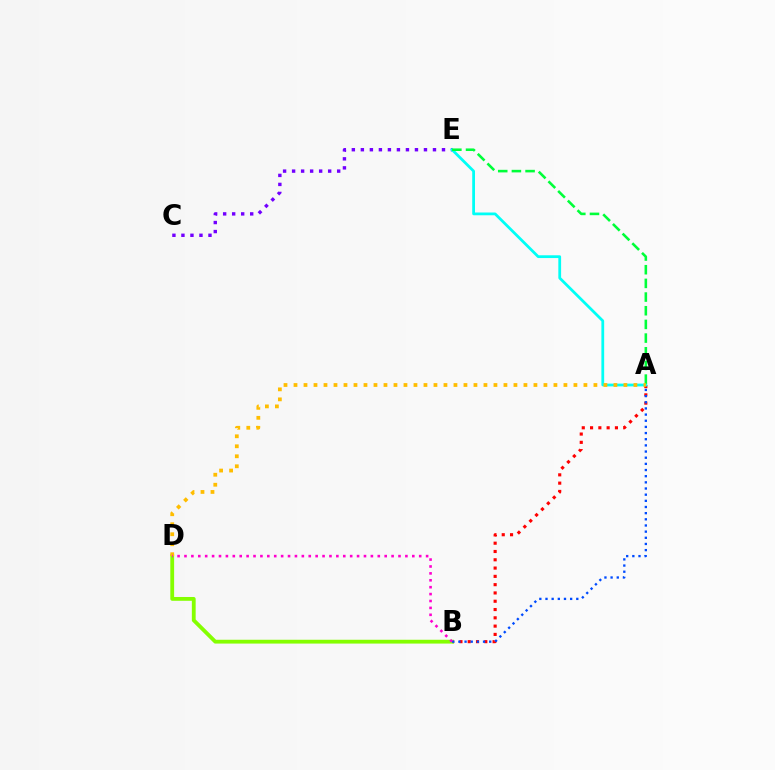{('A', 'B'): [{'color': '#ff0000', 'line_style': 'dotted', 'thickness': 2.25}, {'color': '#004bff', 'line_style': 'dotted', 'thickness': 1.67}], ('C', 'E'): [{'color': '#7200ff', 'line_style': 'dotted', 'thickness': 2.45}], ('B', 'D'): [{'color': '#84ff00', 'line_style': 'solid', 'thickness': 2.74}, {'color': '#ff00cf', 'line_style': 'dotted', 'thickness': 1.88}], ('A', 'E'): [{'color': '#00fff6', 'line_style': 'solid', 'thickness': 2.0}, {'color': '#00ff39', 'line_style': 'dashed', 'thickness': 1.86}], ('A', 'D'): [{'color': '#ffbd00', 'line_style': 'dotted', 'thickness': 2.72}]}